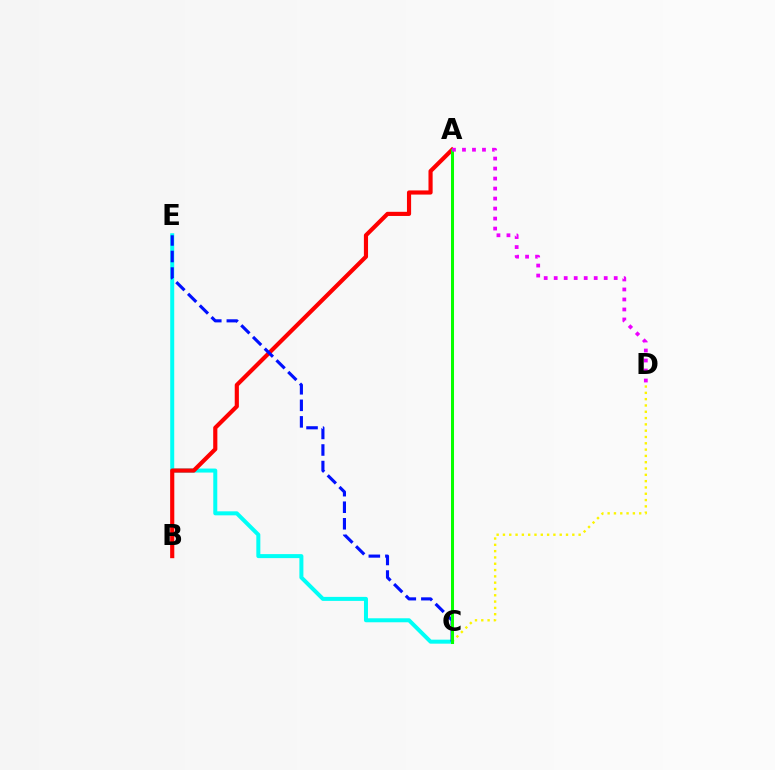{('C', 'D'): [{'color': '#fcf500', 'line_style': 'dotted', 'thickness': 1.71}], ('C', 'E'): [{'color': '#00fff6', 'line_style': 'solid', 'thickness': 2.88}, {'color': '#0010ff', 'line_style': 'dashed', 'thickness': 2.25}], ('A', 'B'): [{'color': '#ff0000', 'line_style': 'solid', 'thickness': 2.99}], ('A', 'C'): [{'color': '#08ff00', 'line_style': 'solid', 'thickness': 2.18}], ('A', 'D'): [{'color': '#ee00ff', 'line_style': 'dotted', 'thickness': 2.72}]}